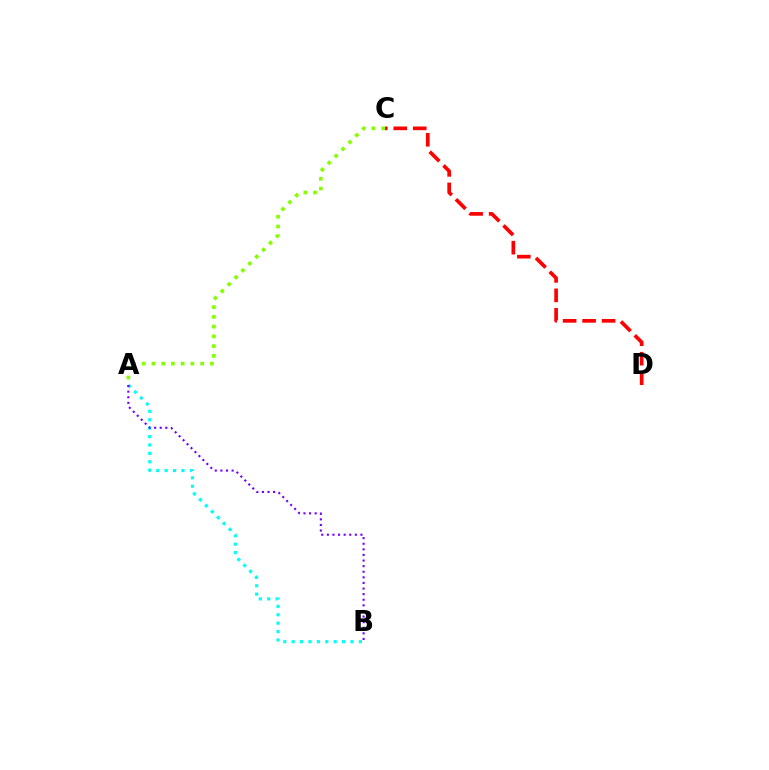{('C', 'D'): [{'color': '#ff0000', 'line_style': 'dashed', 'thickness': 2.65}], ('A', 'B'): [{'color': '#00fff6', 'line_style': 'dotted', 'thickness': 2.28}, {'color': '#7200ff', 'line_style': 'dotted', 'thickness': 1.52}], ('A', 'C'): [{'color': '#84ff00', 'line_style': 'dotted', 'thickness': 2.65}]}